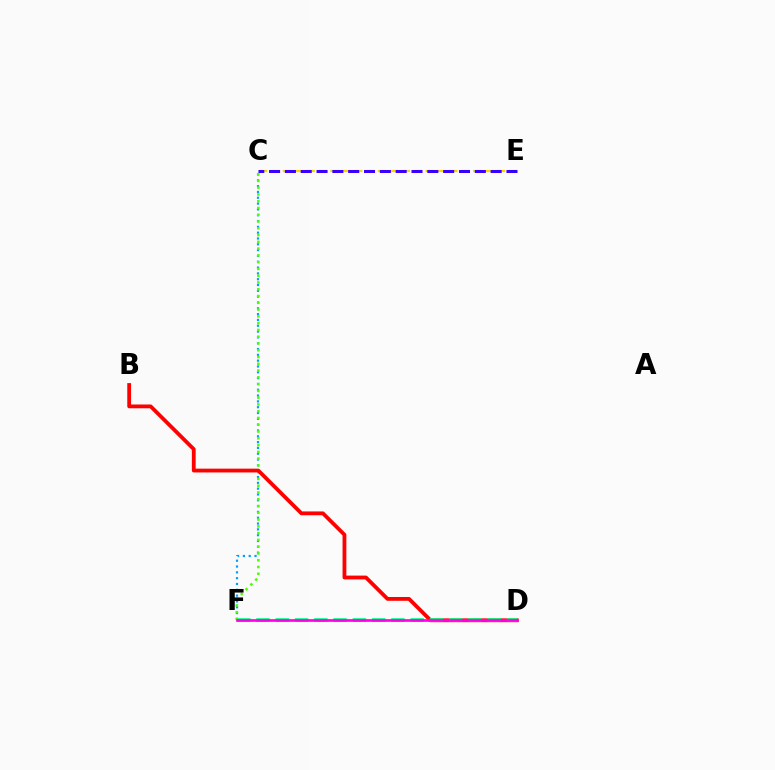{('C', 'E'): [{'color': '#ffd500', 'line_style': 'dashed', 'thickness': 1.62}, {'color': '#3700ff', 'line_style': 'dashed', 'thickness': 2.15}], ('C', 'F'): [{'color': '#009eff', 'line_style': 'dotted', 'thickness': 1.58}, {'color': '#4fff00', 'line_style': 'dotted', 'thickness': 1.84}], ('B', 'D'): [{'color': '#ff0000', 'line_style': 'solid', 'thickness': 2.73}], ('D', 'F'): [{'color': '#00ff86', 'line_style': 'dashed', 'thickness': 2.62}, {'color': '#ff00ed', 'line_style': 'solid', 'thickness': 1.93}]}